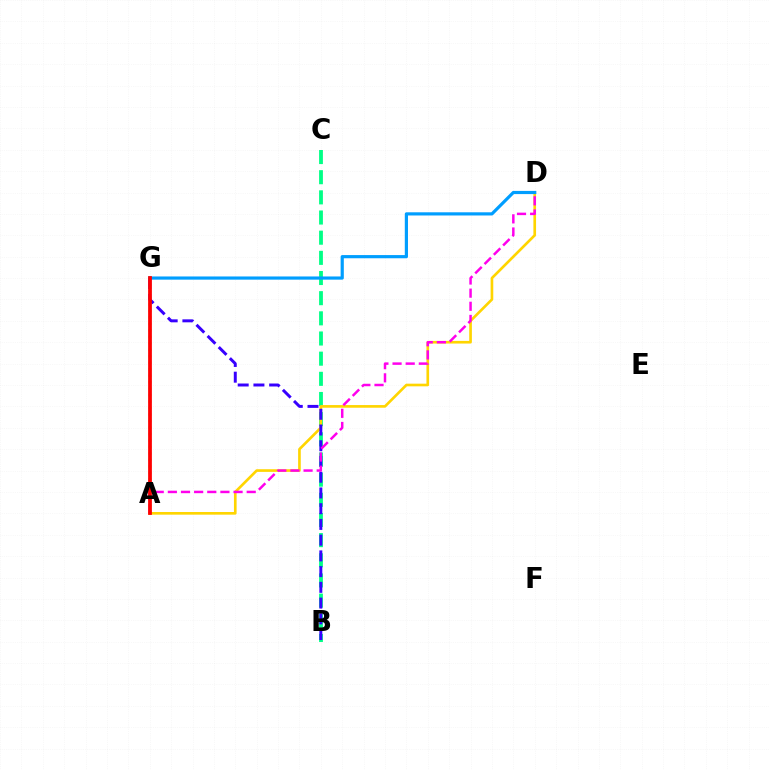{('B', 'C'): [{'color': '#00ff86', 'line_style': 'dashed', 'thickness': 2.74}], ('A', 'D'): [{'color': '#ffd500', 'line_style': 'solid', 'thickness': 1.91}, {'color': '#ff00ed', 'line_style': 'dashed', 'thickness': 1.79}], ('A', 'G'): [{'color': '#4fff00', 'line_style': 'dotted', 'thickness': 1.76}, {'color': '#ff0000', 'line_style': 'solid', 'thickness': 2.71}], ('B', 'G'): [{'color': '#3700ff', 'line_style': 'dashed', 'thickness': 2.14}], ('D', 'G'): [{'color': '#009eff', 'line_style': 'solid', 'thickness': 2.29}]}